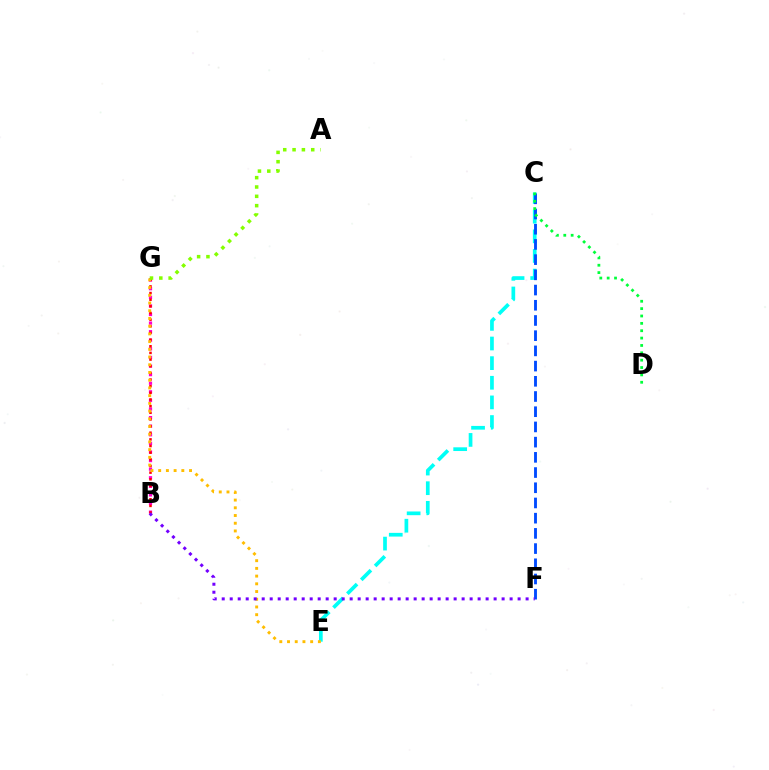{('C', 'E'): [{'color': '#00fff6', 'line_style': 'dashed', 'thickness': 2.67}], ('C', 'F'): [{'color': '#004bff', 'line_style': 'dashed', 'thickness': 2.07}], ('B', 'G'): [{'color': '#ff00cf', 'line_style': 'dotted', 'thickness': 2.33}, {'color': '#ff0000', 'line_style': 'dotted', 'thickness': 1.81}], ('E', 'G'): [{'color': '#ffbd00', 'line_style': 'dotted', 'thickness': 2.1}], ('A', 'G'): [{'color': '#84ff00', 'line_style': 'dotted', 'thickness': 2.54}], ('B', 'F'): [{'color': '#7200ff', 'line_style': 'dotted', 'thickness': 2.17}], ('C', 'D'): [{'color': '#00ff39', 'line_style': 'dotted', 'thickness': 2.0}]}